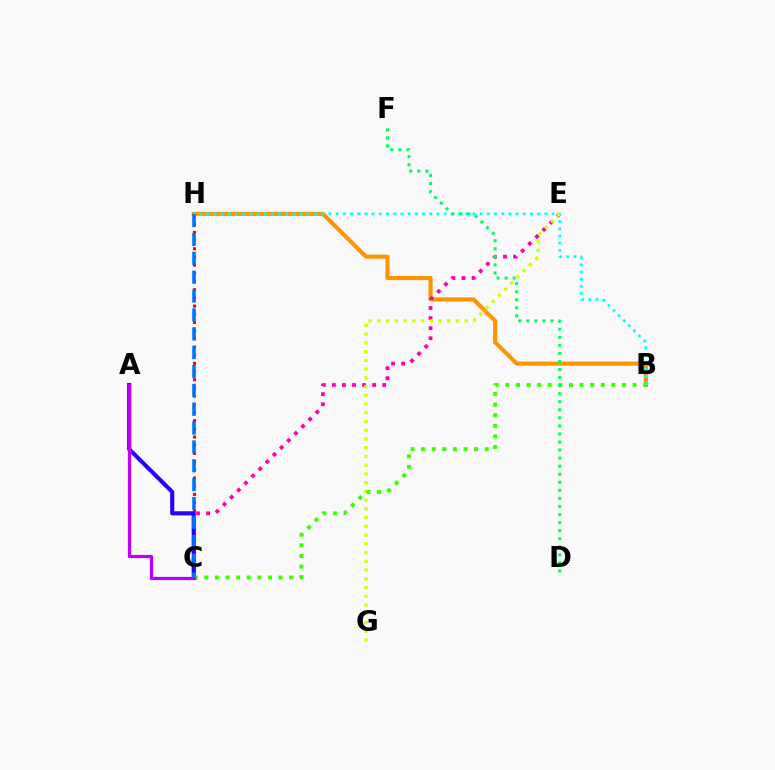{('C', 'H'): [{'color': '#ff0000', 'line_style': 'dotted', 'thickness': 2.22}, {'color': '#0074ff', 'line_style': 'dashed', 'thickness': 2.56}], ('B', 'H'): [{'color': '#ff9400', 'line_style': 'solid', 'thickness': 2.96}, {'color': '#00fff6', 'line_style': 'dotted', 'thickness': 1.95}], ('C', 'E'): [{'color': '#ff00ac', 'line_style': 'dotted', 'thickness': 2.74}], ('A', 'C'): [{'color': '#2500ff', 'line_style': 'solid', 'thickness': 2.95}, {'color': '#b900ff', 'line_style': 'solid', 'thickness': 2.32}], ('E', 'G'): [{'color': '#d1ff00', 'line_style': 'dotted', 'thickness': 2.37}], ('B', 'C'): [{'color': '#3dff00', 'line_style': 'dotted', 'thickness': 2.88}], ('D', 'F'): [{'color': '#00ff5c', 'line_style': 'dotted', 'thickness': 2.19}]}